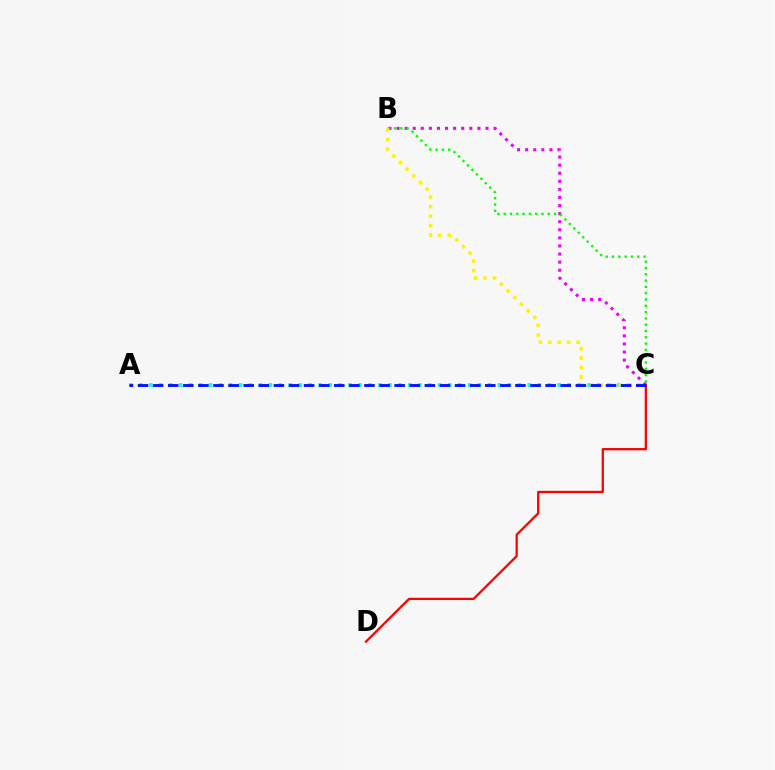{('B', 'C'): [{'color': '#ee00ff', 'line_style': 'dotted', 'thickness': 2.2}, {'color': '#08ff00', 'line_style': 'dotted', 'thickness': 1.71}, {'color': '#fcf500', 'line_style': 'dotted', 'thickness': 2.57}], ('A', 'C'): [{'color': '#00fff6', 'line_style': 'dotted', 'thickness': 2.71}, {'color': '#0010ff', 'line_style': 'dashed', 'thickness': 2.05}], ('C', 'D'): [{'color': '#ff0000', 'line_style': 'solid', 'thickness': 1.63}]}